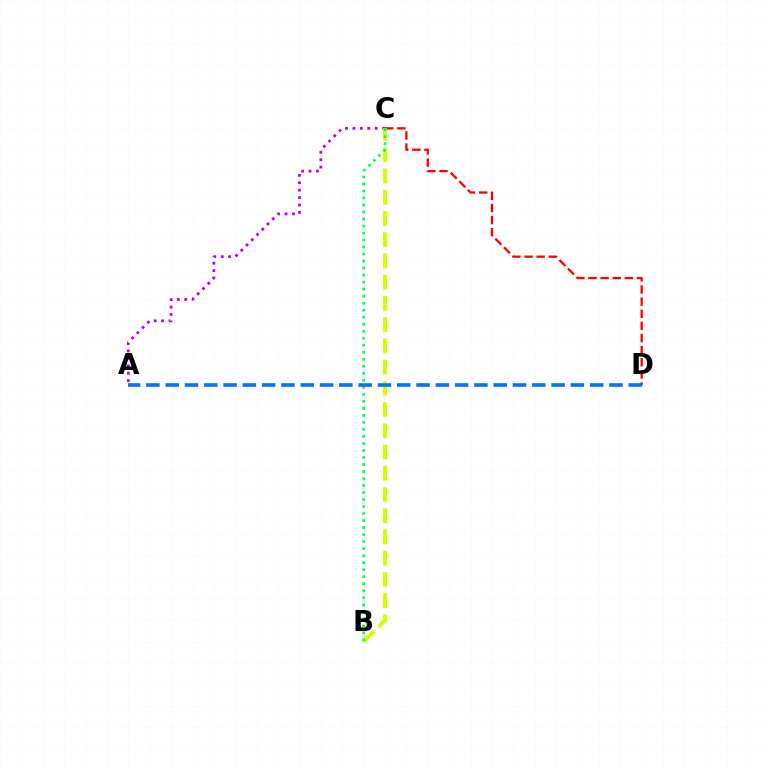{('C', 'D'): [{'color': '#ff0000', 'line_style': 'dashed', 'thickness': 1.65}], ('A', 'C'): [{'color': '#b900ff', 'line_style': 'dotted', 'thickness': 2.01}], ('B', 'C'): [{'color': '#d1ff00', 'line_style': 'dashed', 'thickness': 2.88}, {'color': '#00ff5c', 'line_style': 'dotted', 'thickness': 1.91}], ('A', 'D'): [{'color': '#0074ff', 'line_style': 'dashed', 'thickness': 2.62}]}